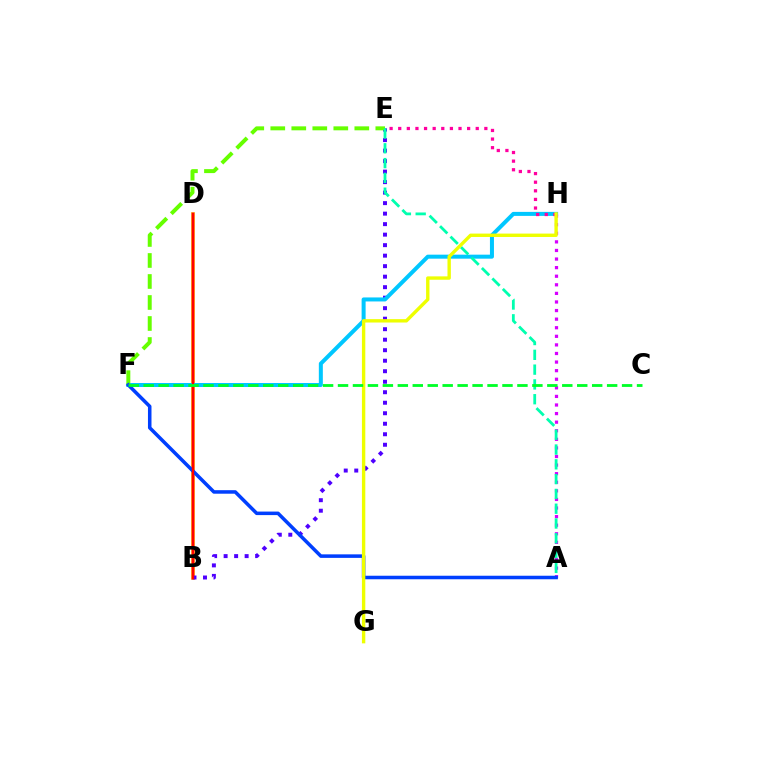{('B', 'D'): [{'color': '#ff8800', 'line_style': 'solid', 'thickness': 2.61}, {'color': '#ff0000', 'line_style': 'solid', 'thickness': 1.68}], ('B', 'E'): [{'color': '#4f00ff', 'line_style': 'dotted', 'thickness': 2.85}], ('F', 'H'): [{'color': '#00c7ff', 'line_style': 'solid', 'thickness': 2.88}], ('E', 'H'): [{'color': '#ff00a0', 'line_style': 'dotted', 'thickness': 2.34}], ('E', 'F'): [{'color': '#66ff00', 'line_style': 'dashed', 'thickness': 2.85}], ('A', 'H'): [{'color': '#d600ff', 'line_style': 'dotted', 'thickness': 2.33}], ('A', 'F'): [{'color': '#003fff', 'line_style': 'solid', 'thickness': 2.54}], ('A', 'E'): [{'color': '#00ffaf', 'line_style': 'dashed', 'thickness': 2.01}], ('G', 'H'): [{'color': '#eeff00', 'line_style': 'solid', 'thickness': 2.43}], ('C', 'F'): [{'color': '#00ff27', 'line_style': 'dashed', 'thickness': 2.03}]}